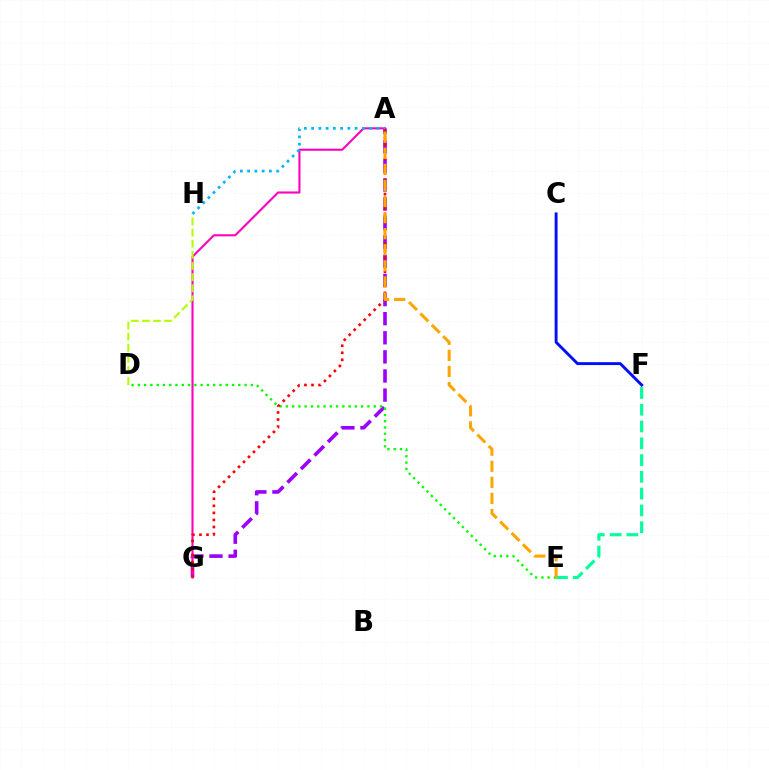{('E', 'F'): [{'color': '#00ff9d', 'line_style': 'dashed', 'thickness': 2.28}], ('A', 'G'): [{'color': '#9b00ff', 'line_style': 'dashed', 'thickness': 2.59}, {'color': '#ff00bd', 'line_style': 'solid', 'thickness': 1.51}, {'color': '#ff0000', 'line_style': 'dotted', 'thickness': 1.92}], ('A', 'H'): [{'color': '#00b5ff', 'line_style': 'dotted', 'thickness': 1.97}], ('D', 'E'): [{'color': '#08ff00', 'line_style': 'dotted', 'thickness': 1.7}], ('D', 'H'): [{'color': '#b3ff00', 'line_style': 'dashed', 'thickness': 1.51}], ('C', 'F'): [{'color': '#0010ff', 'line_style': 'solid', 'thickness': 2.09}], ('A', 'E'): [{'color': '#ffa500', 'line_style': 'dashed', 'thickness': 2.18}]}